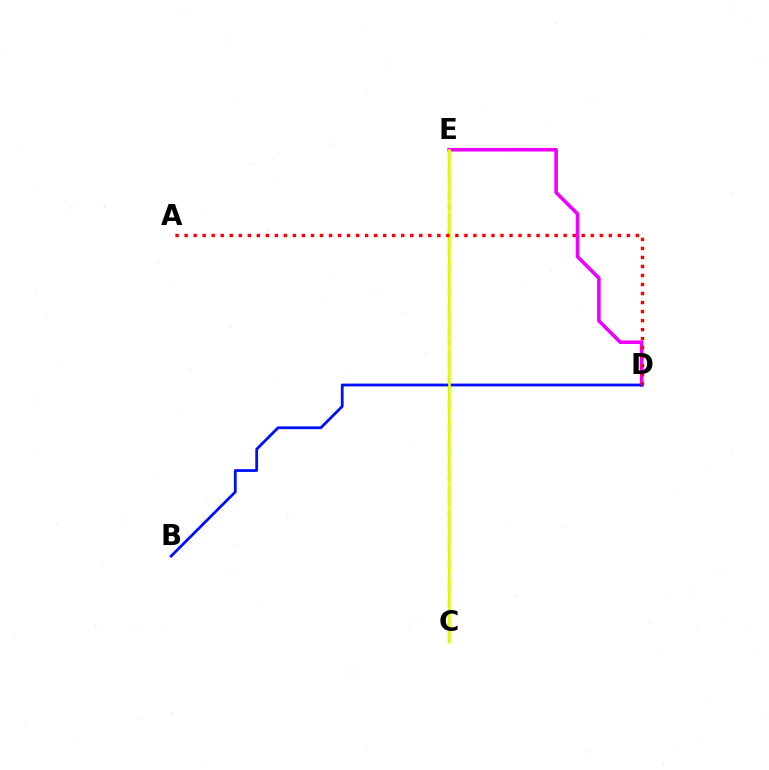{('D', 'E'): [{'color': '#ee00ff', 'line_style': 'solid', 'thickness': 2.59}], ('C', 'E'): [{'color': '#08ff00', 'line_style': 'dashed', 'thickness': 1.54}, {'color': '#00fff6', 'line_style': 'dashed', 'thickness': 1.67}, {'color': '#fcf500', 'line_style': 'solid', 'thickness': 1.89}], ('B', 'D'): [{'color': '#0010ff', 'line_style': 'solid', 'thickness': 2.01}], ('A', 'D'): [{'color': '#ff0000', 'line_style': 'dotted', 'thickness': 2.45}]}